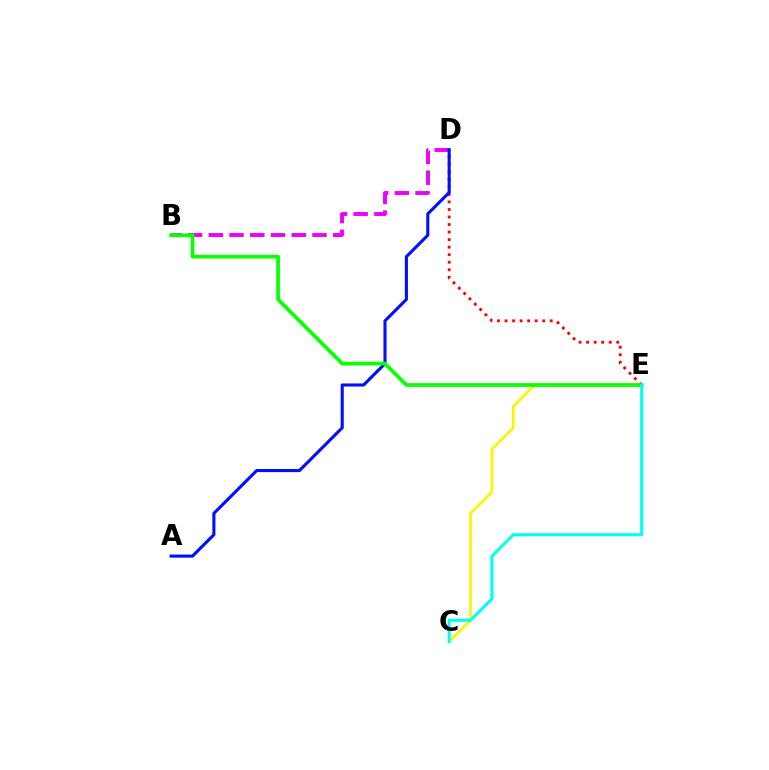{('D', 'E'): [{'color': '#ff0000', 'line_style': 'dotted', 'thickness': 2.05}], ('B', 'D'): [{'color': '#ee00ff', 'line_style': 'dashed', 'thickness': 2.82}], ('A', 'D'): [{'color': '#0010ff', 'line_style': 'solid', 'thickness': 2.23}], ('C', 'E'): [{'color': '#fcf500', 'line_style': 'solid', 'thickness': 1.95}, {'color': '#00fff6', 'line_style': 'solid', 'thickness': 2.2}], ('B', 'E'): [{'color': '#08ff00', 'line_style': 'solid', 'thickness': 2.65}]}